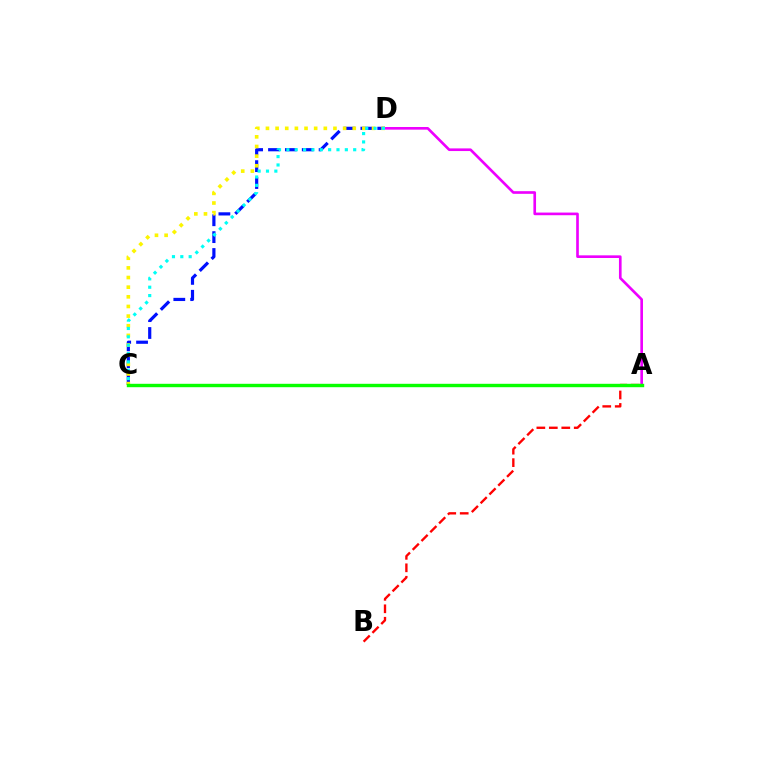{('C', 'D'): [{'color': '#0010ff', 'line_style': 'dashed', 'thickness': 2.29}, {'color': '#fcf500', 'line_style': 'dotted', 'thickness': 2.62}, {'color': '#00fff6', 'line_style': 'dotted', 'thickness': 2.27}], ('A', 'D'): [{'color': '#ee00ff', 'line_style': 'solid', 'thickness': 1.91}], ('A', 'B'): [{'color': '#ff0000', 'line_style': 'dashed', 'thickness': 1.69}], ('A', 'C'): [{'color': '#08ff00', 'line_style': 'solid', 'thickness': 2.45}]}